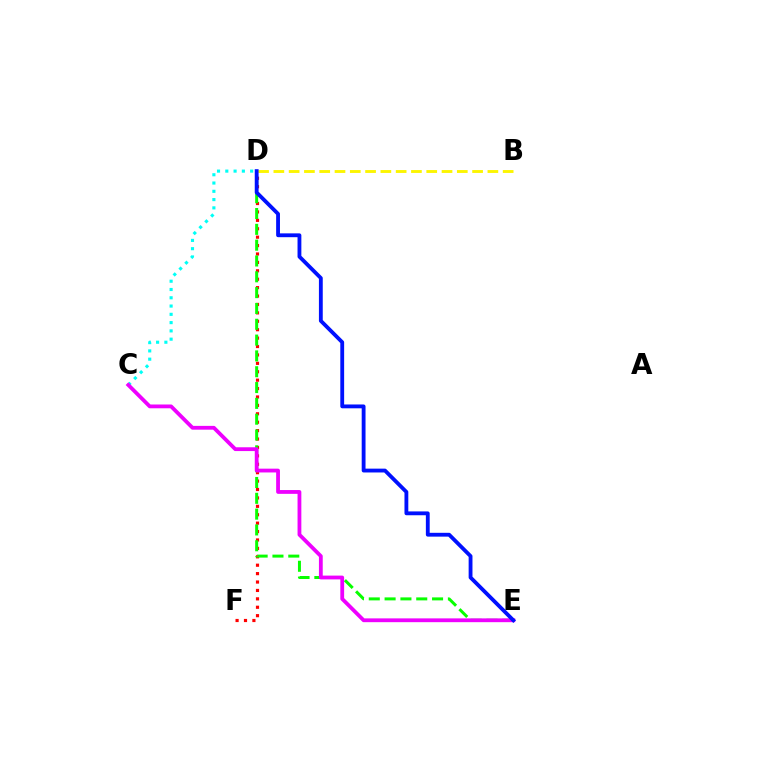{('D', 'F'): [{'color': '#ff0000', 'line_style': 'dotted', 'thickness': 2.29}], ('C', 'D'): [{'color': '#00fff6', 'line_style': 'dotted', 'thickness': 2.25}], ('D', 'E'): [{'color': '#08ff00', 'line_style': 'dashed', 'thickness': 2.15}, {'color': '#0010ff', 'line_style': 'solid', 'thickness': 2.76}], ('C', 'E'): [{'color': '#ee00ff', 'line_style': 'solid', 'thickness': 2.73}], ('B', 'D'): [{'color': '#fcf500', 'line_style': 'dashed', 'thickness': 2.08}]}